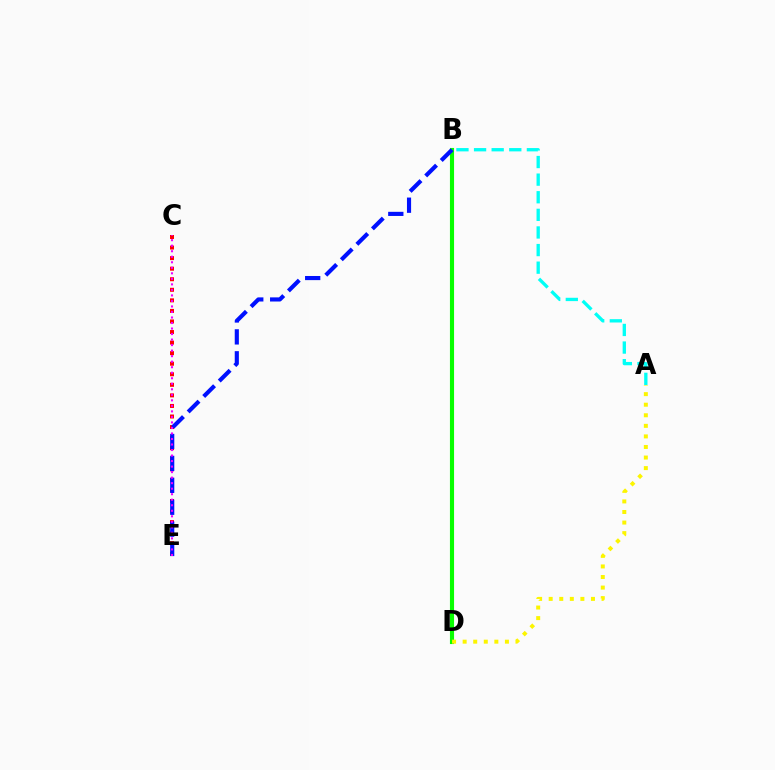{('B', 'D'): [{'color': '#08ff00', 'line_style': 'solid', 'thickness': 2.96}], ('C', 'E'): [{'color': '#ff0000', 'line_style': 'dotted', 'thickness': 2.87}, {'color': '#ee00ff', 'line_style': 'dotted', 'thickness': 1.5}], ('B', 'E'): [{'color': '#0010ff', 'line_style': 'dashed', 'thickness': 2.98}], ('A', 'B'): [{'color': '#00fff6', 'line_style': 'dashed', 'thickness': 2.39}], ('A', 'D'): [{'color': '#fcf500', 'line_style': 'dotted', 'thickness': 2.87}]}